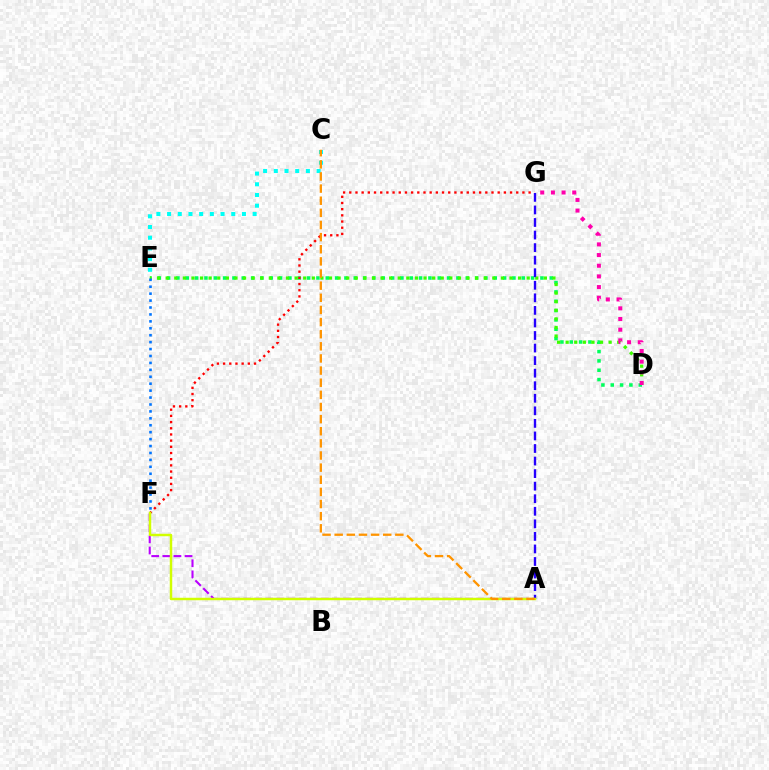{('D', 'E'): [{'color': '#00ff5c', 'line_style': 'dotted', 'thickness': 2.54}, {'color': '#3dff00', 'line_style': 'dotted', 'thickness': 2.34}], ('E', 'F'): [{'color': '#0074ff', 'line_style': 'dotted', 'thickness': 1.88}], ('F', 'G'): [{'color': '#ff0000', 'line_style': 'dotted', 'thickness': 1.68}], ('C', 'E'): [{'color': '#00fff6', 'line_style': 'dotted', 'thickness': 2.91}], ('A', 'F'): [{'color': '#b900ff', 'line_style': 'dashed', 'thickness': 1.51}, {'color': '#d1ff00', 'line_style': 'solid', 'thickness': 1.77}], ('A', 'G'): [{'color': '#2500ff', 'line_style': 'dashed', 'thickness': 1.71}], ('D', 'G'): [{'color': '#ff00ac', 'line_style': 'dotted', 'thickness': 2.9}], ('A', 'C'): [{'color': '#ff9400', 'line_style': 'dashed', 'thickness': 1.65}]}